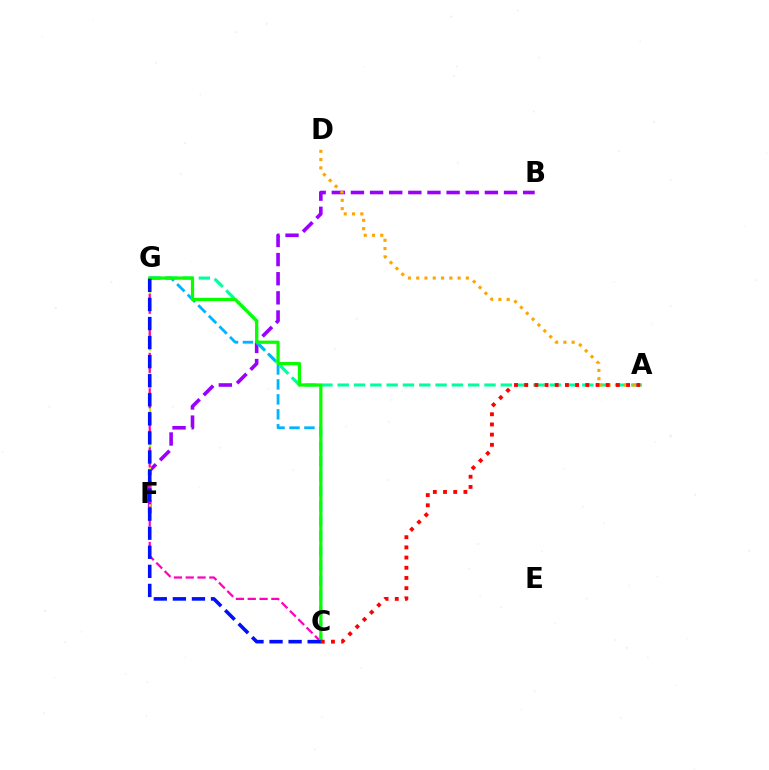{('B', 'F'): [{'color': '#9b00ff', 'line_style': 'dashed', 'thickness': 2.6}], ('A', 'G'): [{'color': '#00ff9d', 'line_style': 'dashed', 'thickness': 2.22}], ('F', 'G'): [{'color': '#b3ff00', 'line_style': 'dashed', 'thickness': 1.69}], ('C', 'G'): [{'color': '#ff00bd', 'line_style': 'dashed', 'thickness': 1.6}, {'color': '#00b5ff', 'line_style': 'dashed', 'thickness': 2.03}, {'color': '#08ff00', 'line_style': 'solid', 'thickness': 2.33}, {'color': '#0010ff', 'line_style': 'dashed', 'thickness': 2.59}], ('A', 'D'): [{'color': '#ffa500', 'line_style': 'dotted', 'thickness': 2.25}], ('A', 'C'): [{'color': '#ff0000', 'line_style': 'dotted', 'thickness': 2.77}]}